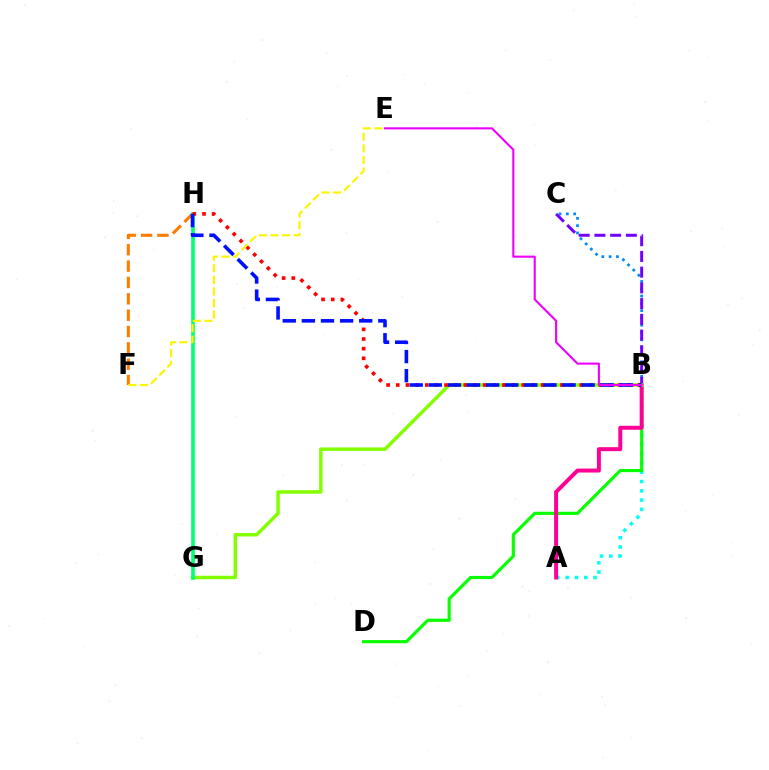{('F', 'H'): [{'color': '#ff7c00', 'line_style': 'dashed', 'thickness': 2.22}], ('B', 'C'): [{'color': '#008cff', 'line_style': 'dotted', 'thickness': 1.98}, {'color': '#7200ff', 'line_style': 'dashed', 'thickness': 2.14}], ('A', 'B'): [{'color': '#00fff6', 'line_style': 'dotted', 'thickness': 2.52}, {'color': '#ff0094', 'line_style': 'solid', 'thickness': 2.85}], ('B', 'D'): [{'color': '#08ff00', 'line_style': 'solid', 'thickness': 2.28}], ('B', 'G'): [{'color': '#84ff00', 'line_style': 'solid', 'thickness': 2.52}], ('G', 'H'): [{'color': '#00ff74', 'line_style': 'solid', 'thickness': 2.63}], ('B', 'H'): [{'color': '#ff0000', 'line_style': 'dotted', 'thickness': 2.62}, {'color': '#0010ff', 'line_style': 'dashed', 'thickness': 2.6}], ('B', 'E'): [{'color': '#ee00ff', 'line_style': 'solid', 'thickness': 1.52}], ('E', 'F'): [{'color': '#fcf500', 'line_style': 'dashed', 'thickness': 1.58}]}